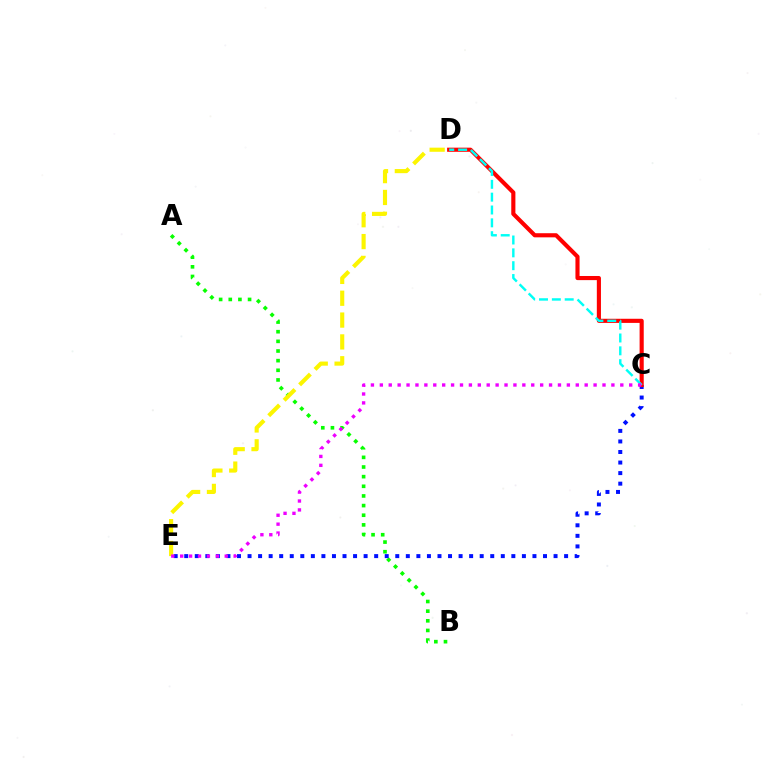{('A', 'B'): [{'color': '#08ff00', 'line_style': 'dotted', 'thickness': 2.62}], ('C', 'E'): [{'color': '#0010ff', 'line_style': 'dotted', 'thickness': 2.87}, {'color': '#ee00ff', 'line_style': 'dotted', 'thickness': 2.42}], ('C', 'D'): [{'color': '#ff0000', 'line_style': 'solid', 'thickness': 2.97}, {'color': '#00fff6', 'line_style': 'dashed', 'thickness': 1.75}], ('D', 'E'): [{'color': '#fcf500', 'line_style': 'dashed', 'thickness': 2.97}]}